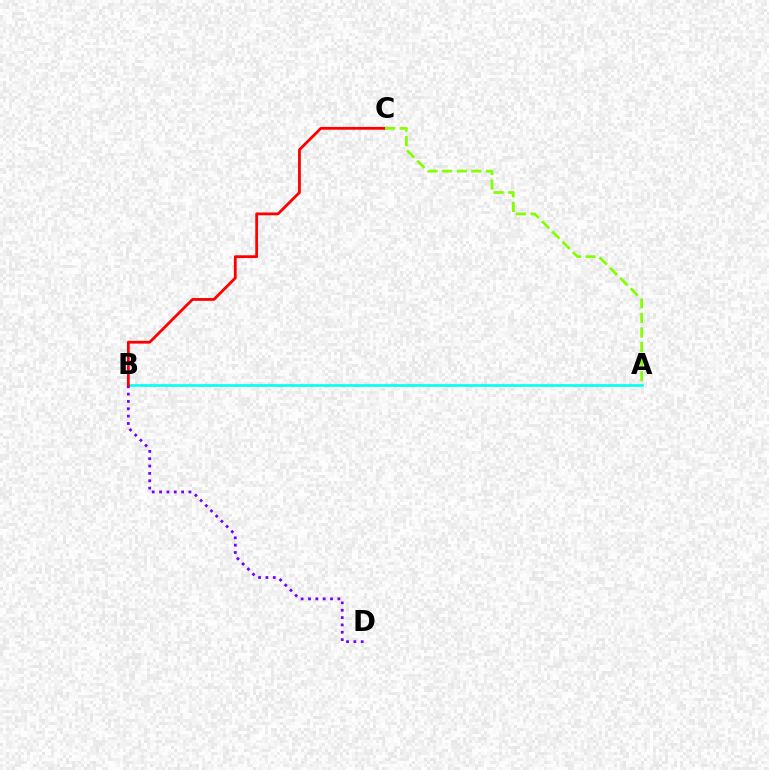{('A', 'B'): [{'color': '#00fff6', 'line_style': 'solid', 'thickness': 1.91}], ('B', 'D'): [{'color': '#7200ff', 'line_style': 'dotted', 'thickness': 2.0}], ('B', 'C'): [{'color': '#ff0000', 'line_style': 'solid', 'thickness': 2.01}], ('A', 'C'): [{'color': '#84ff00', 'line_style': 'dashed', 'thickness': 1.98}]}